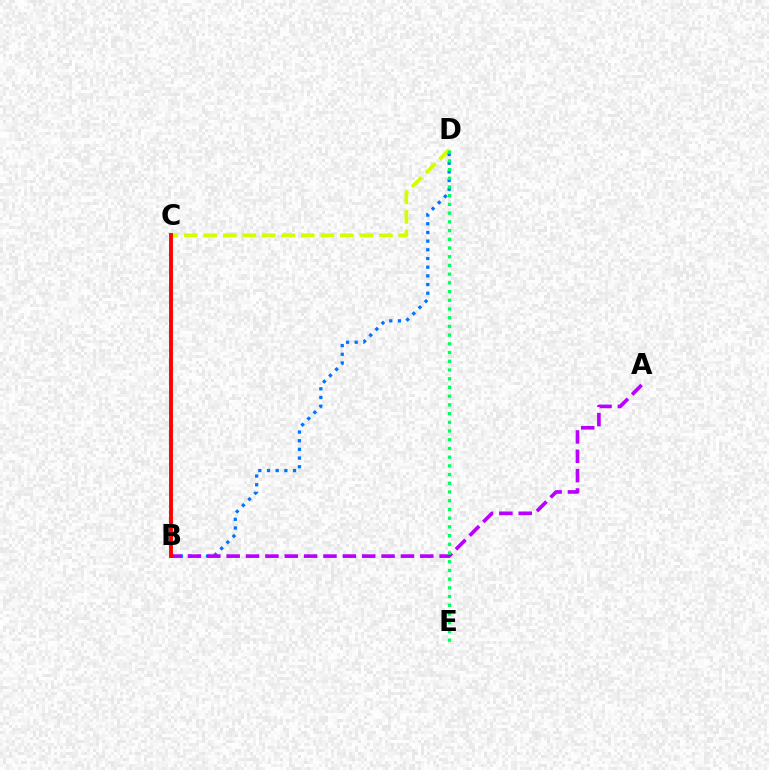{('C', 'D'): [{'color': '#d1ff00', 'line_style': 'dashed', 'thickness': 2.65}], ('B', 'D'): [{'color': '#0074ff', 'line_style': 'dotted', 'thickness': 2.36}], ('A', 'B'): [{'color': '#b900ff', 'line_style': 'dashed', 'thickness': 2.63}], ('B', 'C'): [{'color': '#ff0000', 'line_style': 'solid', 'thickness': 2.79}], ('D', 'E'): [{'color': '#00ff5c', 'line_style': 'dotted', 'thickness': 2.37}]}